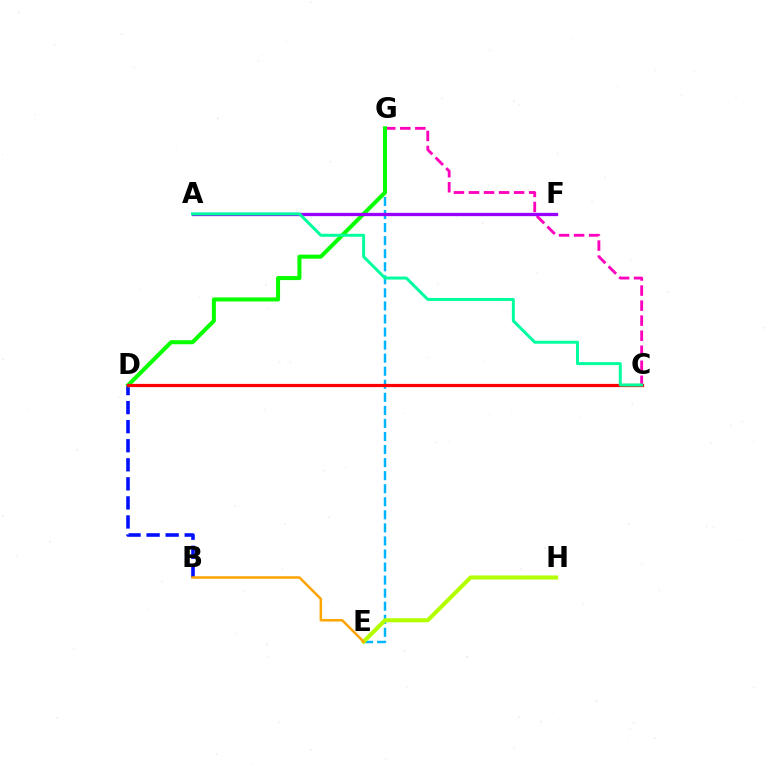{('C', 'G'): [{'color': '#ff00bd', 'line_style': 'dashed', 'thickness': 2.04}], ('E', 'G'): [{'color': '#00b5ff', 'line_style': 'dashed', 'thickness': 1.77}], ('B', 'D'): [{'color': '#0010ff', 'line_style': 'dashed', 'thickness': 2.59}], ('E', 'H'): [{'color': '#b3ff00', 'line_style': 'solid', 'thickness': 2.95}], ('D', 'G'): [{'color': '#08ff00', 'line_style': 'solid', 'thickness': 2.91}], ('C', 'D'): [{'color': '#ff0000', 'line_style': 'solid', 'thickness': 2.32}], ('B', 'E'): [{'color': '#ffa500', 'line_style': 'solid', 'thickness': 1.79}], ('A', 'F'): [{'color': '#9b00ff', 'line_style': 'solid', 'thickness': 2.36}], ('A', 'C'): [{'color': '#00ff9d', 'line_style': 'solid', 'thickness': 2.14}]}